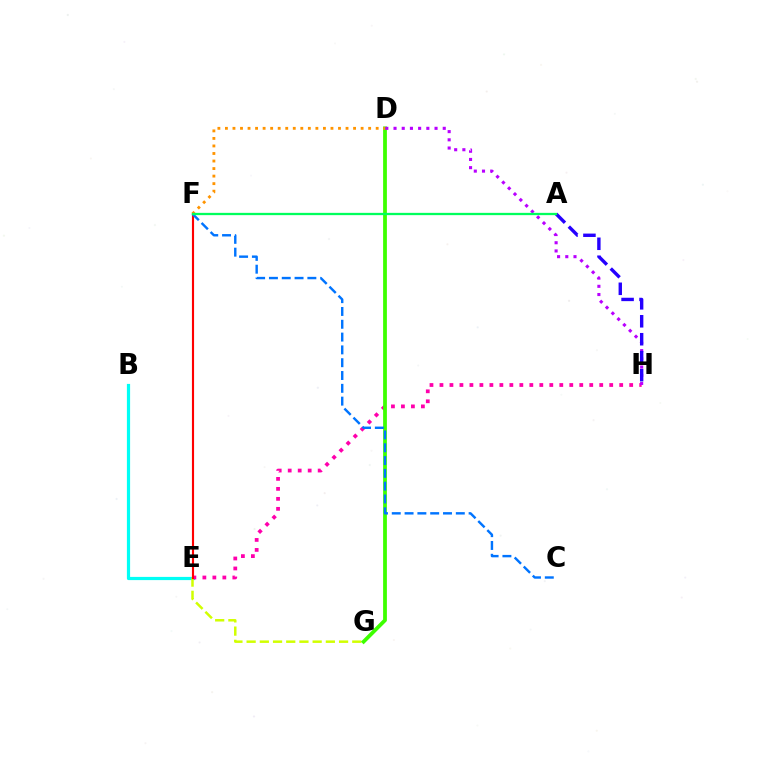{('B', 'E'): [{'color': '#00fff6', 'line_style': 'solid', 'thickness': 2.31}], ('E', 'H'): [{'color': '#ff00ac', 'line_style': 'dotted', 'thickness': 2.71}], ('E', 'G'): [{'color': '#d1ff00', 'line_style': 'dashed', 'thickness': 1.79}], ('D', 'G'): [{'color': '#3dff00', 'line_style': 'solid', 'thickness': 2.71}], ('D', 'F'): [{'color': '#ff9400', 'line_style': 'dotted', 'thickness': 2.05}], ('D', 'H'): [{'color': '#b900ff', 'line_style': 'dotted', 'thickness': 2.23}], ('E', 'F'): [{'color': '#ff0000', 'line_style': 'solid', 'thickness': 1.54}], ('C', 'F'): [{'color': '#0074ff', 'line_style': 'dashed', 'thickness': 1.74}], ('A', 'H'): [{'color': '#2500ff', 'line_style': 'dashed', 'thickness': 2.44}], ('A', 'F'): [{'color': '#00ff5c', 'line_style': 'solid', 'thickness': 1.65}]}